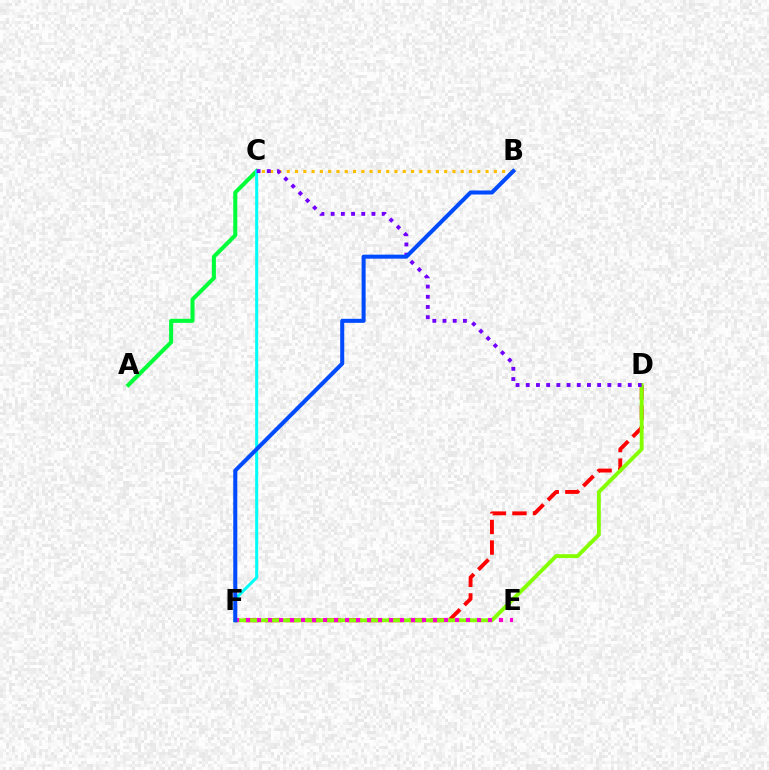{('D', 'F'): [{'color': '#ff0000', 'line_style': 'dashed', 'thickness': 2.8}, {'color': '#84ff00', 'line_style': 'solid', 'thickness': 2.78}], ('A', 'C'): [{'color': '#00ff39', 'line_style': 'solid', 'thickness': 2.91}], ('B', 'C'): [{'color': '#ffbd00', 'line_style': 'dotted', 'thickness': 2.25}], ('E', 'F'): [{'color': '#ff00cf', 'line_style': 'dotted', 'thickness': 2.99}], ('C', 'F'): [{'color': '#00fff6', 'line_style': 'solid', 'thickness': 2.17}], ('C', 'D'): [{'color': '#7200ff', 'line_style': 'dotted', 'thickness': 2.77}], ('B', 'F'): [{'color': '#004bff', 'line_style': 'solid', 'thickness': 2.91}]}